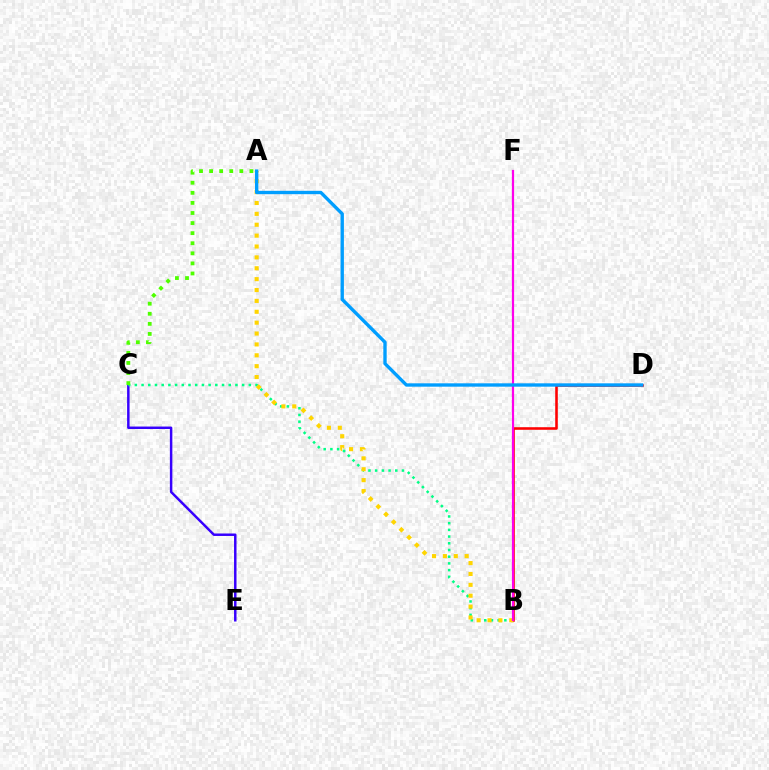{('C', 'E'): [{'color': '#3700ff', 'line_style': 'solid', 'thickness': 1.78}], ('B', 'C'): [{'color': '#00ff86', 'line_style': 'dotted', 'thickness': 1.82}], ('B', 'D'): [{'color': '#ff0000', 'line_style': 'solid', 'thickness': 1.85}], ('A', 'B'): [{'color': '#ffd500', 'line_style': 'dotted', 'thickness': 2.96}], ('A', 'C'): [{'color': '#4fff00', 'line_style': 'dotted', 'thickness': 2.74}], ('B', 'F'): [{'color': '#ff00ed', 'line_style': 'solid', 'thickness': 1.59}], ('A', 'D'): [{'color': '#009eff', 'line_style': 'solid', 'thickness': 2.42}]}